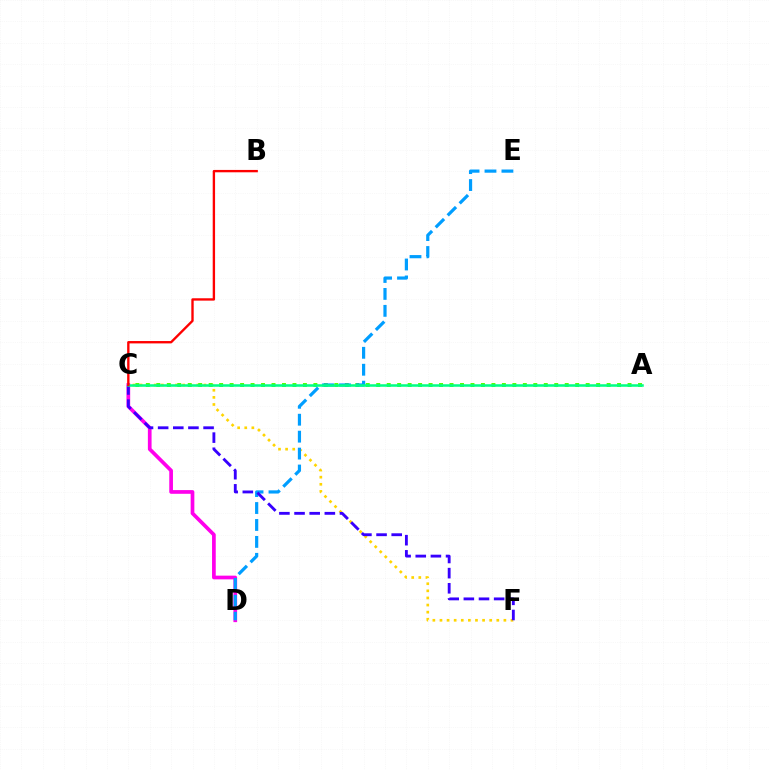{('C', 'F'): [{'color': '#ffd500', 'line_style': 'dotted', 'thickness': 1.93}, {'color': '#3700ff', 'line_style': 'dashed', 'thickness': 2.06}], ('C', 'D'): [{'color': '#ff00ed', 'line_style': 'solid', 'thickness': 2.67}], ('A', 'C'): [{'color': '#4fff00', 'line_style': 'dotted', 'thickness': 2.85}, {'color': '#00ff86', 'line_style': 'solid', 'thickness': 1.82}], ('D', 'E'): [{'color': '#009eff', 'line_style': 'dashed', 'thickness': 2.3}], ('B', 'C'): [{'color': '#ff0000', 'line_style': 'solid', 'thickness': 1.7}]}